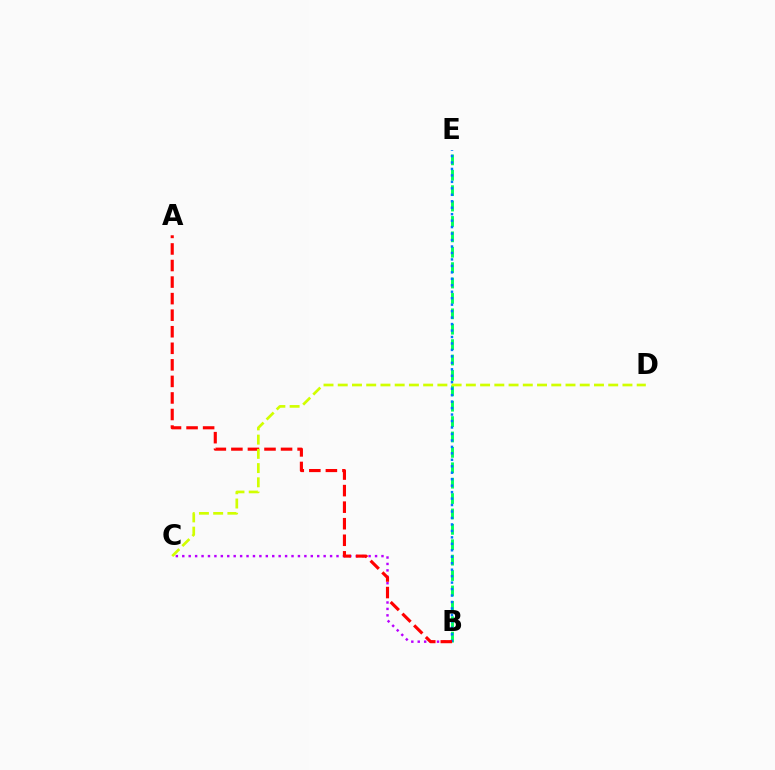{('B', 'C'): [{'color': '#b900ff', 'line_style': 'dotted', 'thickness': 1.75}], ('B', 'E'): [{'color': '#00ff5c', 'line_style': 'dashed', 'thickness': 2.09}, {'color': '#0074ff', 'line_style': 'dotted', 'thickness': 1.76}], ('A', 'B'): [{'color': '#ff0000', 'line_style': 'dashed', 'thickness': 2.25}], ('C', 'D'): [{'color': '#d1ff00', 'line_style': 'dashed', 'thickness': 1.93}]}